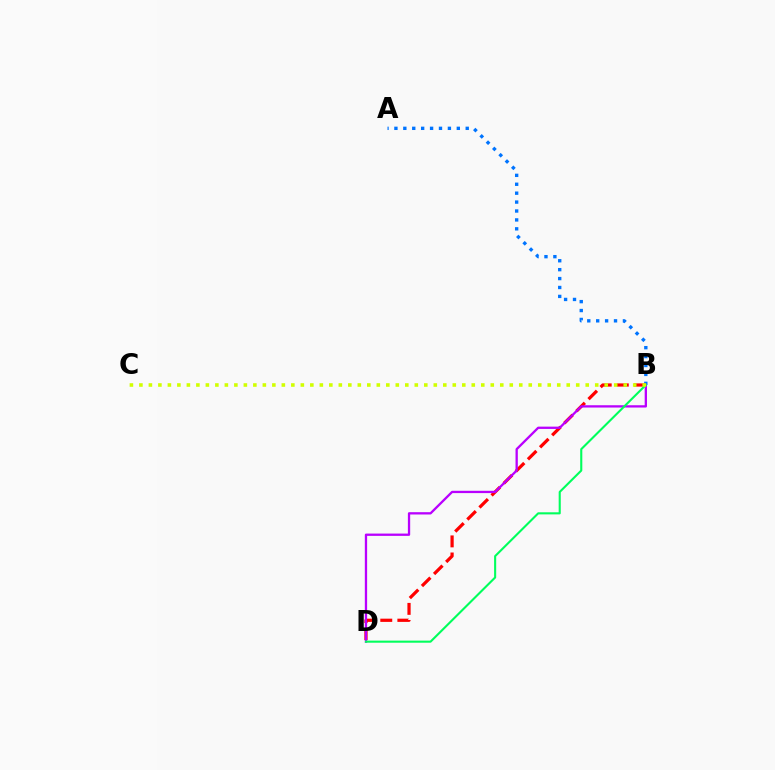{('A', 'B'): [{'color': '#0074ff', 'line_style': 'dotted', 'thickness': 2.42}], ('B', 'D'): [{'color': '#ff0000', 'line_style': 'dashed', 'thickness': 2.32}, {'color': '#b900ff', 'line_style': 'solid', 'thickness': 1.66}, {'color': '#00ff5c', 'line_style': 'solid', 'thickness': 1.51}], ('B', 'C'): [{'color': '#d1ff00', 'line_style': 'dotted', 'thickness': 2.58}]}